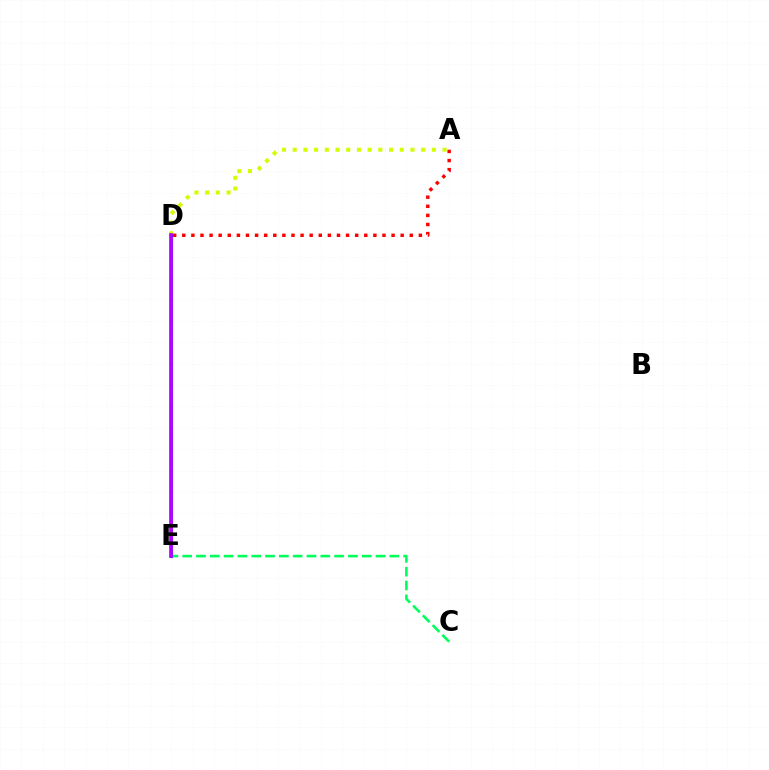{('A', 'D'): [{'color': '#d1ff00', 'line_style': 'dotted', 'thickness': 2.91}, {'color': '#ff0000', 'line_style': 'dotted', 'thickness': 2.47}], ('C', 'E'): [{'color': '#00ff5c', 'line_style': 'dashed', 'thickness': 1.88}], ('D', 'E'): [{'color': '#0074ff', 'line_style': 'solid', 'thickness': 2.25}, {'color': '#b900ff', 'line_style': 'solid', 'thickness': 2.63}]}